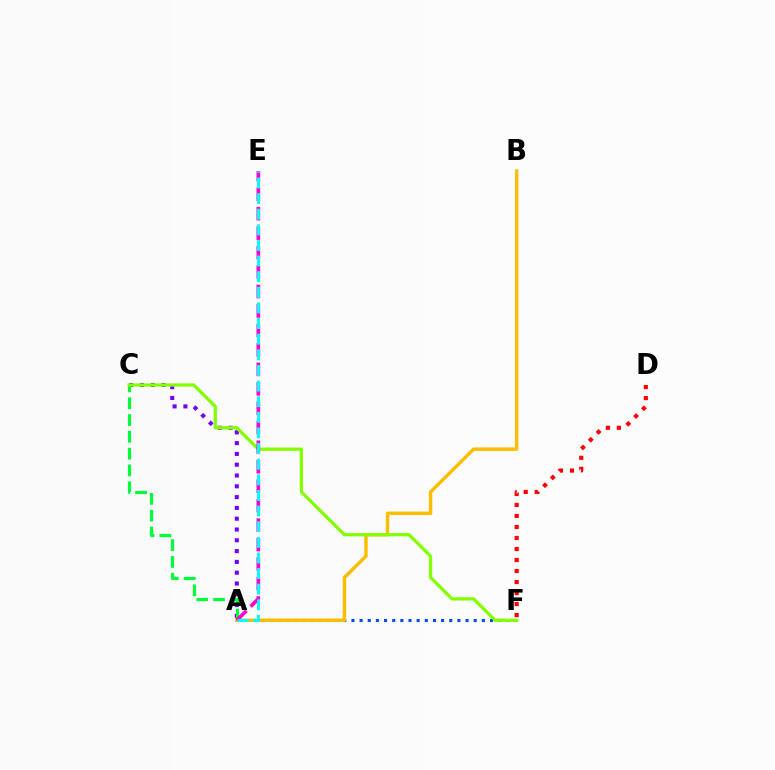{('A', 'C'): [{'color': '#7200ff', 'line_style': 'dotted', 'thickness': 2.93}, {'color': '#00ff39', 'line_style': 'dashed', 'thickness': 2.28}], ('A', 'F'): [{'color': '#004bff', 'line_style': 'dotted', 'thickness': 2.21}], ('D', 'F'): [{'color': '#ff0000', 'line_style': 'dotted', 'thickness': 2.99}], ('A', 'B'): [{'color': '#ffbd00', 'line_style': 'solid', 'thickness': 2.46}], ('C', 'F'): [{'color': '#84ff00', 'line_style': 'solid', 'thickness': 2.34}], ('A', 'E'): [{'color': '#ff00cf', 'line_style': 'dashed', 'thickness': 2.64}, {'color': '#00fff6', 'line_style': 'dashed', 'thickness': 2.12}]}